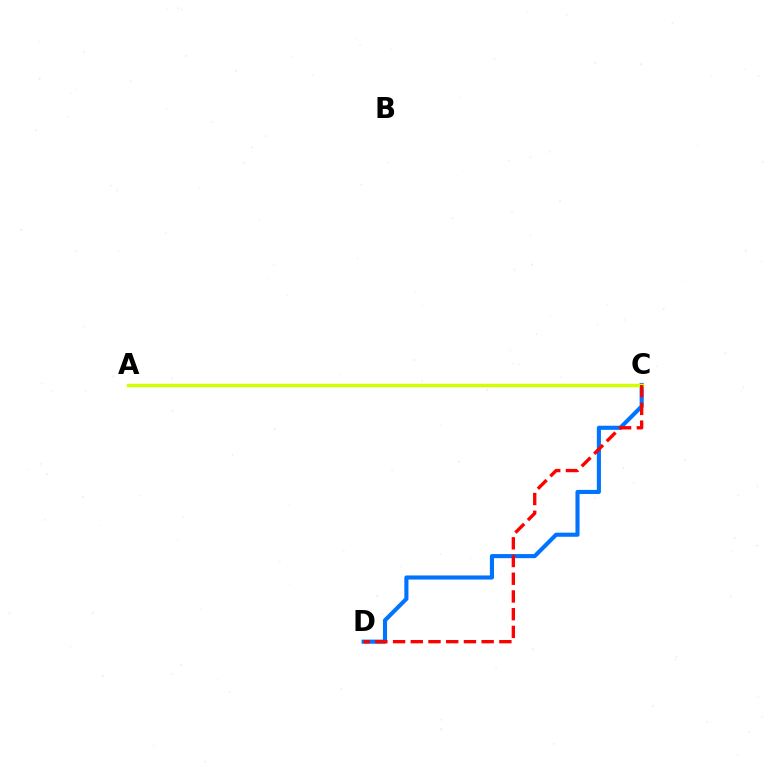{('A', 'C'): [{'color': '#00ff5c', 'line_style': 'dashed', 'thickness': 1.93}, {'color': '#b900ff', 'line_style': 'dashed', 'thickness': 2.16}, {'color': '#d1ff00', 'line_style': 'solid', 'thickness': 2.45}], ('C', 'D'): [{'color': '#0074ff', 'line_style': 'solid', 'thickness': 2.96}, {'color': '#ff0000', 'line_style': 'dashed', 'thickness': 2.41}]}